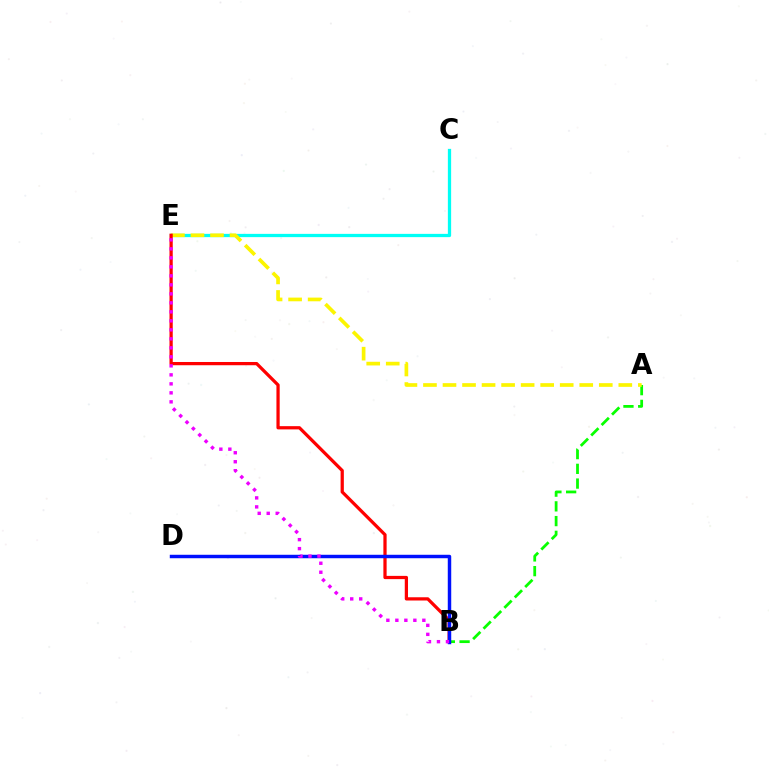{('A', 'B'): [{'color': '#08ff00', 'line_style': 'dashed', 'thickness': 2.0}], ('C', 'E'): [{'color': '#00fff6', 'line_style': 'solid', 'thickness': 2.35}], ('A', 'E'): [{'color': '#fcf500', 'line_style': 'dashed', 'thickness': 2.65}], ('B', 'E'): [{'color': '#ff0000', 'line_style': 'solid', 'thickness': 2.34}, {'color': '#ee00ff', 'line_style': 'dotted', 'thickness': 2.45}], ('B', 'D'): [{'color': '#0010ff', 'line_style': 'solid', 'thickness': 2.49}]}